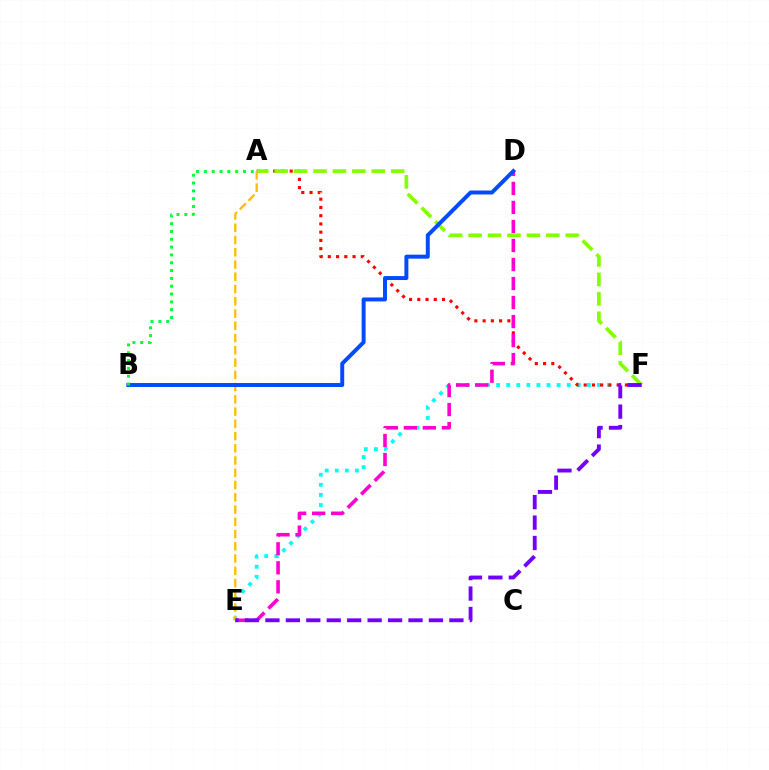{('E', 'F'): [{'color': '#00fff6', 'line_style': 'dotted', 'thickness': 2.74}, {'color': '#7200ff', 'line_style': 'dashed', 'thickness': 2.78}], ('A', 'F'): [{'color': '#ff0000', 'line_style': 'dotted', 'thickness': 2.24}, {'color': '#84ff00', 'line_style': 'dashed', 'thickness': 2.64}], ('D', 'E'): [{'color': '#ff00cf', 'line_style': 'dashed', 'thickness': 2.58}], ('A', 'E'): [{'color': '#ffbd00', 'line_style': 'dashed', 'thickness': 1.66}], ('B', 'D'): [{'color': '#004bff', 'line_style': 'solid', 'thickness': 2.85}], ('A', 'B'): [{'color': '#00ff39', 'line_style': 'dotted', 'thickness': 2.13}]}